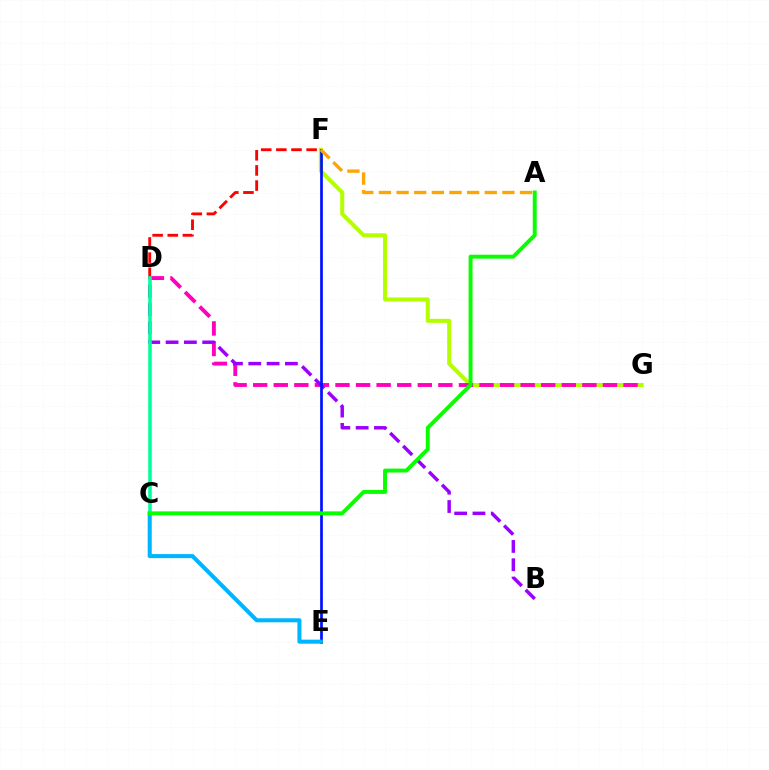{('F', 'G'): [{'color': '#b3ff00', 'line_style': 'solid', 'thickness': 2.9}], ('D', 'G'): [{'color': '#ff00bd', 'line_style': 'dashed', 'thickness': 2.8}], ('D', 'F'): [{'color': '#ff0000', 'line_style': 'dashed', 'thickness': 2.06}], ('B', 'D'): [{'color': '#9b00ff', 'line_style': 'dashed', 'thickness': 2.49}], ('E', 'F'): [{'color': '#0010ff', 'line_style': 'solid', 'thickness': 1.94}], ('C', 'E'): [{'color': '#00b5ff', 'line_style': 'solid', 'thickness': 2.92}], ('A', 'F'): [{'color': '#ffa500', 'line_style': 'dashed', 'thickness': 2.4}], ('C', 'D'): [{'color': '#00ff9d', 'line_style': 'solid', 'thickness': 2.58}], ('A', 'C'): [{'color': '#08ff00', 'line_style': 'solid', 'thickness': 2.82}]}